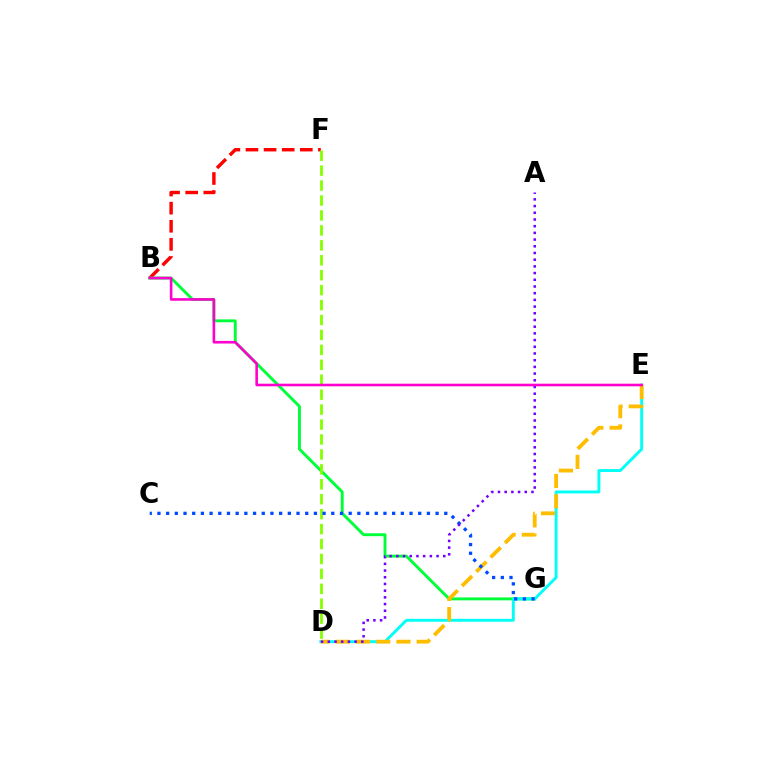{('B', 'F'): [{'color': '#ff0000', 'line_style': 'dashed', 'thickness': 2.46}], ('B', 'G'): [{'color': '#00ff39', 'line_style': 'solid', 'thickness': 2.09}], ('D', 'E'): [{'color': '#00fff6', 'line_style': 'solid', 'thickness': 2.1}, {'color': '#ffbd00', 'line_style': 'dashed', 'thickness': 2.75}], ('D', 'F'): [{'color': '#84ff00', 'line_style': 'dashed', 'thickness': 2.03}], ('C', 'G'): [{'color': '#004bff', 'line_style': 'dotted', 'thickness': 2.36}], ('A', 'D'): [{'color': '#7200ff', 'line_style': 'dotted', 'thickness': 1.82}], ('B', 'E'): [{'color': '#ff00cf', 'line_style': 'solid', 'thickness': 1.87}]}